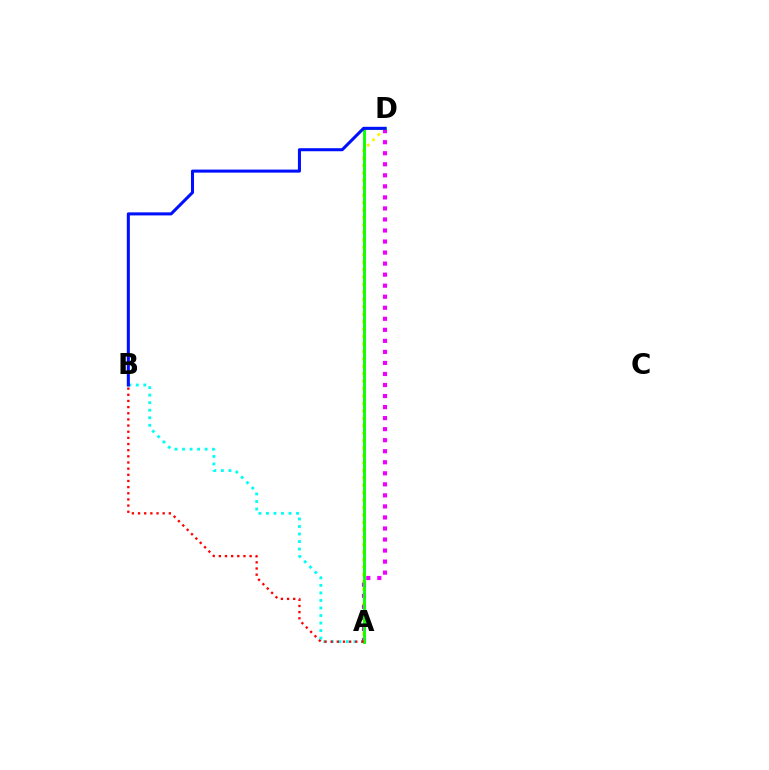{('A', 'B'): [{'color': '#00fff6', 'line_style': 'dotted', 'thickness': 2.05}, {'color': '#ff0000', 'line_style': 'dotted', 'thickness': 1.67}], ('A', 'D'): [{'color': '#fcf500', 'line_style': 'dotted', 'thickness': 2.02}, {'color': '#ee00ff', 'line_style': 'dotted', 'thickness': 3.0}, {'color': '#08ff00', 'line_style': 'solid', 'thickness': 2.07}], ('B', 'D'): [{'color': '#0010ff', 'line_style': 'solid', 'thickness': 2.19}]}